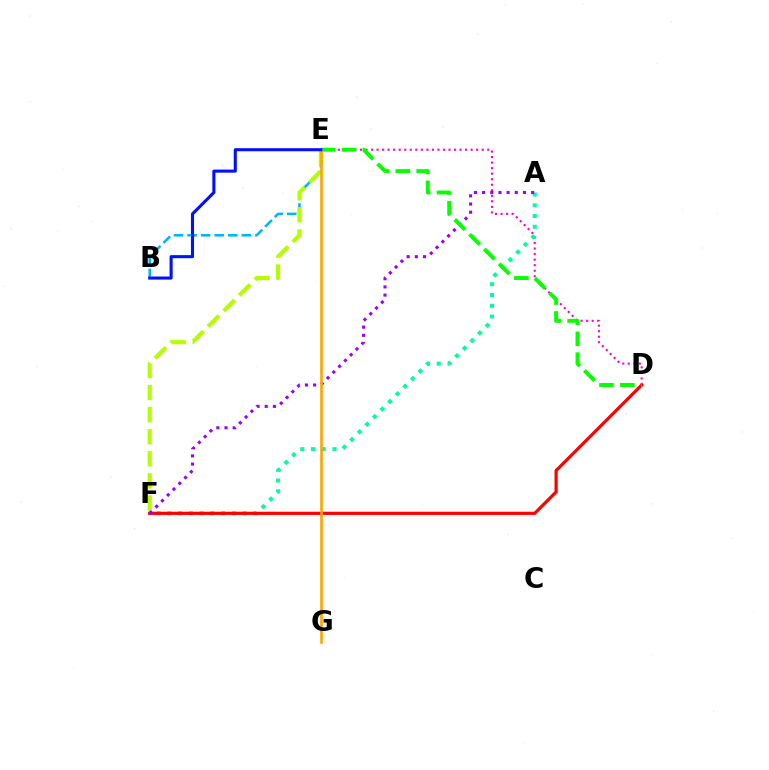{('D', 'E'): [{'color': '#ff00bd', 'line_style': 'dotted', 'thickness': 1.5}, {'color': '#08ff00', 'line_style': 'dashed', 'thickness': 2.84}], ('A', 'F'): [{'color': '#00ff9d', 'line_style': 'dotted', 'thickness': 2.92}, {'color': '#9b00ff', 'line_style': 'dotted', 'thickness': 2.22}], ('D', 'F'): [{'color': '#ff0000', 'line_style': 'solid', 'thickness': 2.31}], ('B', 'E'): [{'color': '#00b5ff', 'line_style': 'dashed', 'thickness': 1.84}, {'color': '#0010ff', 'line_style': 'solid', 'thickness': 2.21}], ('E', 'F'): [{'color': '#b3ff00', 'line_style': 'dashed', 'thickness': 3.0}], ('E', 'G'): [{'color': '#ffa500', 'line_style': 'solid', 'thickness': 1.9}]}